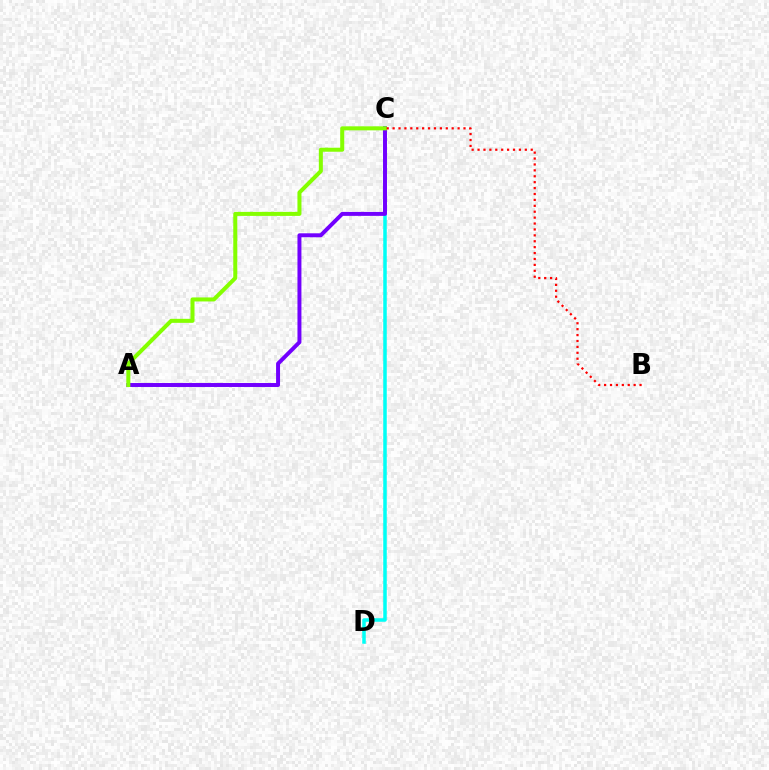{('C', 'D'): [{'color': '#00fff6', 'line_style': 'solid', 'thickness': 2.53}], ('A', 'C'): [{'color': '#7200ff', 'line_style': 'solid', 'thickness': 2.85}, {'color': '#84ff00', 'line_style': 'solid', 'thickness': 2.89}], ('B', 'C'): [{'color': '#ff0000', 'line_style': 'dotted', 'thickness': 1.61}]}